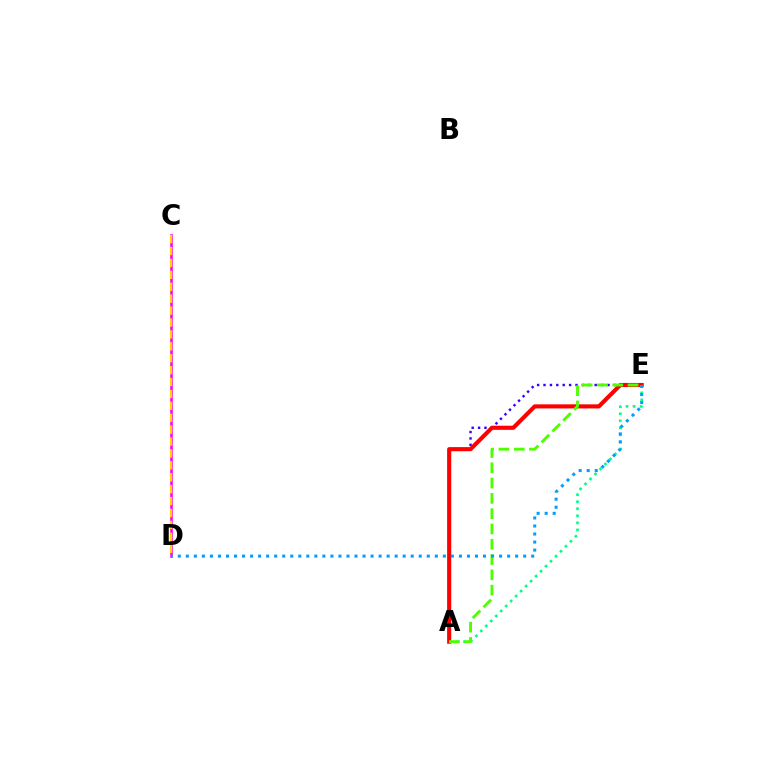{('C', 'D'): [{'color': '#ff00ed', 'line_style': 'solid', 'thickness': 1.85}, {'color': '#ffd500', 'line_style': 'dashed', 'thickness': 1.62}], ('A', 'E'): [{'color': '#3700ff', 'line_style': 'dotted', 'thickness': 1.74}, {'color': '#ff0000', 'line_style': 'solid', 'thickness': 2.96}, {'color': '#00ff86', 'line_style': 'dotted', 'thickness': 1.91}, {'color': '#4fff00', 'line_style': 'dashed', 'thickness': 2.08}], ('D', 'E'): [{'color': '#009eff', 'line_style': 'dotted', 'thickness': 2.18}]}